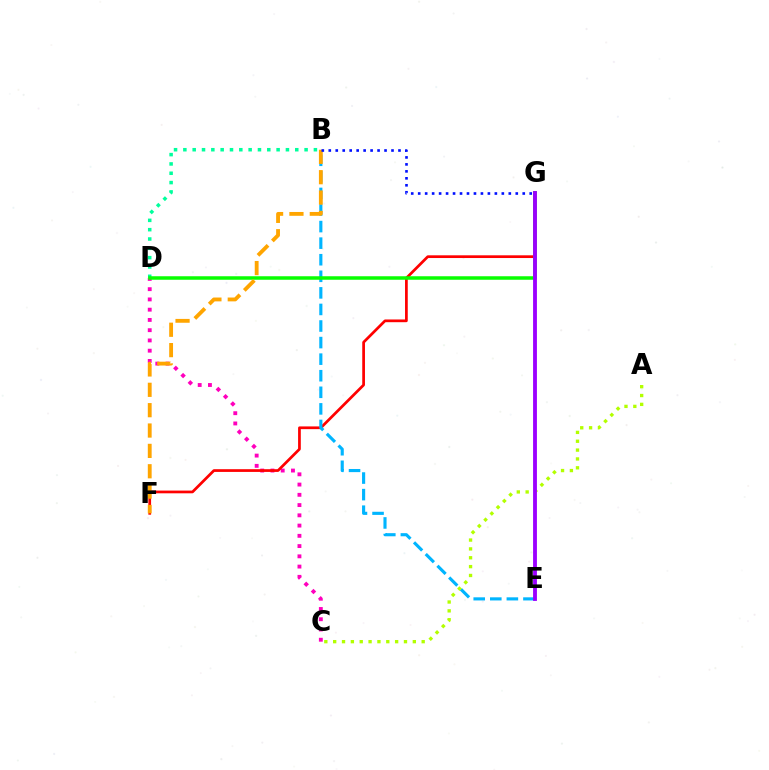{('C', 'D'): [{'color': '#ff00bd', 'line_style': 'dotted', 'thickness': 2.79}], ('F', 'G'): [{'color': '#ff0000', 'line_style': 'solid', 'thickness': 1.96}], ('B', 'E'): [{'color': '#00b5ff', 'line_style': 'dashed', 'thickness': 2.25}], ('B', 'D'): [{'color': '#00ff9d', 'line_style': 'dotted', 'thickness': 2.53}], ('A', 'C'): [{'color': '#b3ff00', 'line_style': 'dotted', 'thickness': 2.4}], ('D', 'G'): [{'color': '#08ff00', 'line_style': 'solid', 'thickness': 2.53}], ('E', 'G'): [{'color': '#9b00ff', 'line_style': 'solid', 'thickness': 2.77}], ('B', 'F'): [{'color': '#ffa500', 'line_style': 'dashed', 'thickness': 2.77}], ('B', 'G'): [{'color': '#0010ff', 'line_style': 'dotted', 'thickness': 1.89}]}